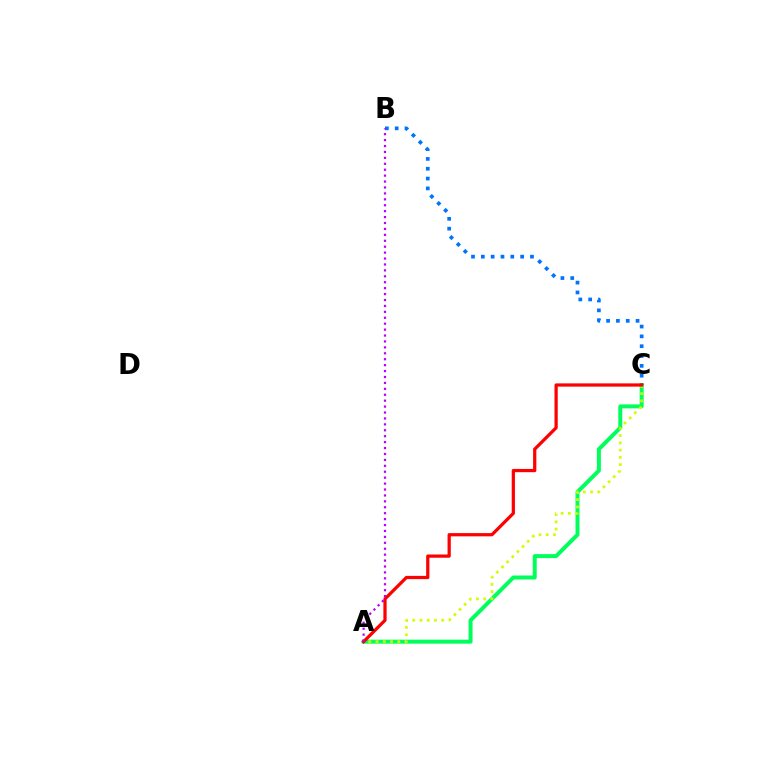{('A', 'C'): [{'color': '#00ff5c', 'line_style': 'solid', 'thickness': 2.86}, {'color': '#d1ff00', 'line_style': 'dotted', 'thickness': 1.97}, {'color': '#ff0000', 'line_style': 'solid', 'thickness': 2.33}], ('B', 'C'): [{'color': '#0074ff', 'line_style': 'dotted', 'thickness': 2.67}], ('A', 'B'): [{'color': '#b900ff', 'line_style': 'dotted', 'thickness': 1.61}]}